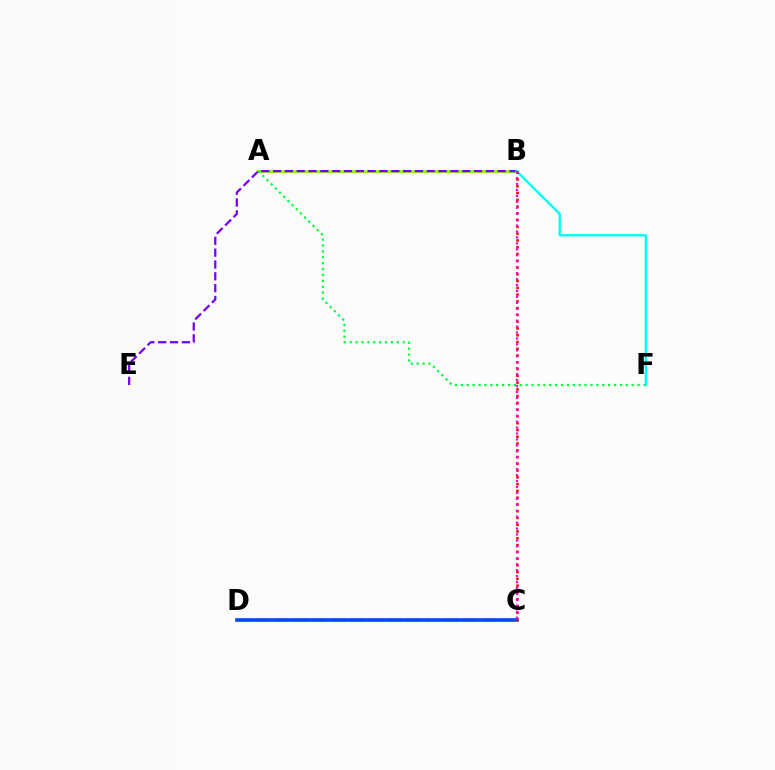{('C', 'D'): [{'color': '#ffbd00', 'line_style': 'dashed', 'thickness': 2.57}, {'color': '#004bff', 'line_style': 'solid', 'thickness': 2.58}], ('A', 'B'): [{'color': '#84ff00', 'line_style': 'solid', 'thickness': 2.01}], ('A', 'F'): [{'color': '#00ff39', 'line_style': 'dotted', 'thickness': 1.6}], ('B', 'E'): [{'color': '#7200ff', 'line_style': 'dashed', 'thickness': 1.61}], ('B', 'F'): [{'color': '#00fff6', 'line_style': 'solid', 'thickness': 1.72}], ('B', 'C'): [{'color': '#ff0000', 'line_style': 'dotted', 'thickness': 1.84}, {'color': '#ff00cf', 'line_style': 'dotted', 'thickness': 1.61}]}